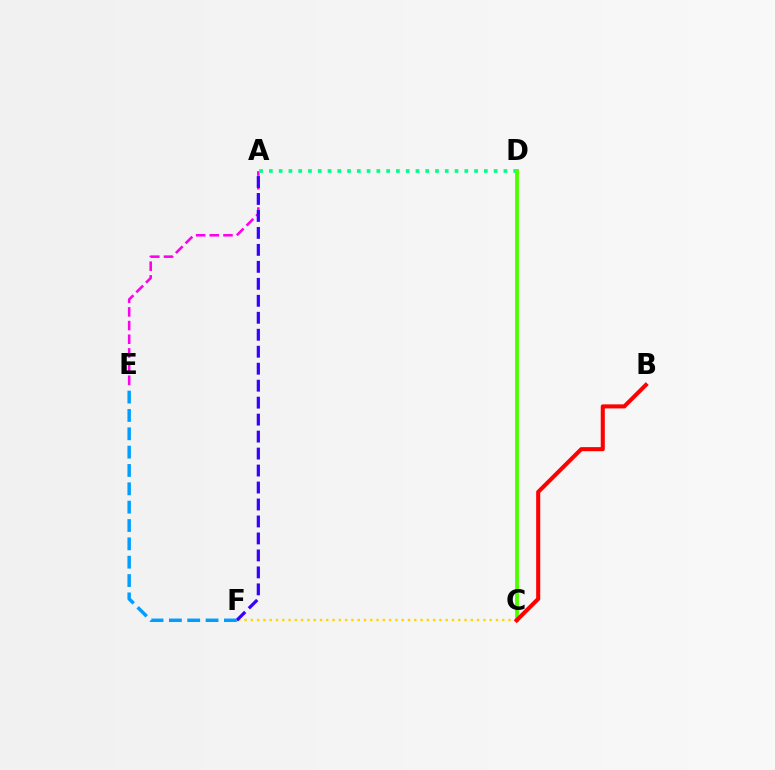{('A', 'E'): [{'color': '#ff00ed', 'line_style': 'dashed', 'thickness': 1.86}], ('C', 'F'): [{'color': '#ffd500', 'line_style': 'dotted', 'thickness': 1.71}], ('A', 'F'): [{'color': '#3700ff', 'line_style': 'dashed', 'thickness': 2.31}], ('A', 'D'): [{'color': '#00ff86', 'line_style': 'dotted', 'thickness': 2.65}], ('E', 'F'): [{'color': '#009eff', 'line_style': 'dashed', 'thickness': 2.49}], ('C', 'D'): [{'color': '#4fff00', 'line_style': 'solid', 'thickness': 2.78}], ('B', 'C'): [{'color': '#ff0000', 'line_style': 'solid', 'thickness': 2.93}]}